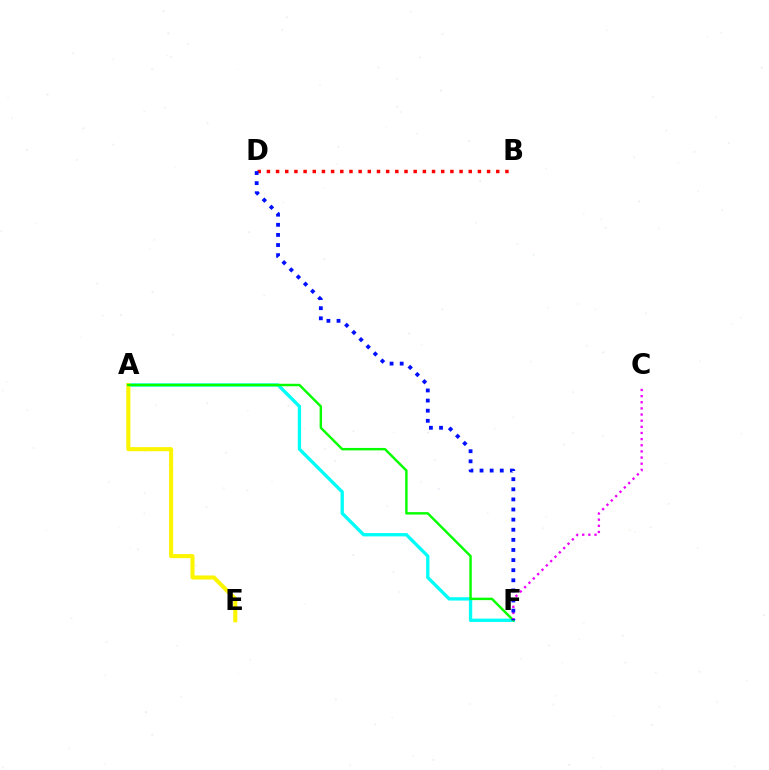{('A', 'F'): [{'color': '#00fff6', 'line_style': 'solid', 'thickness': 2.39}, {'color': '#08ff00', 'line_style': 'solid', 'thickness': 1.76}], ('A', 'E'): [{'color': '#fcf500', 'line_style': 'solid', 'thickness': 2.93}], ('C', 'F'): [{'color': '#ee00ff', 'line_style': 'dotted', 'thickness': 1.67}], ('B', 'D'): [{'color': '#ff0000', 'line_style': 'dotted', 'thickness': 2.49}], ('D', 'F'): [{'color': '#0010ff', 'line_style': 'dotted', 'thickness': 2.75}]}